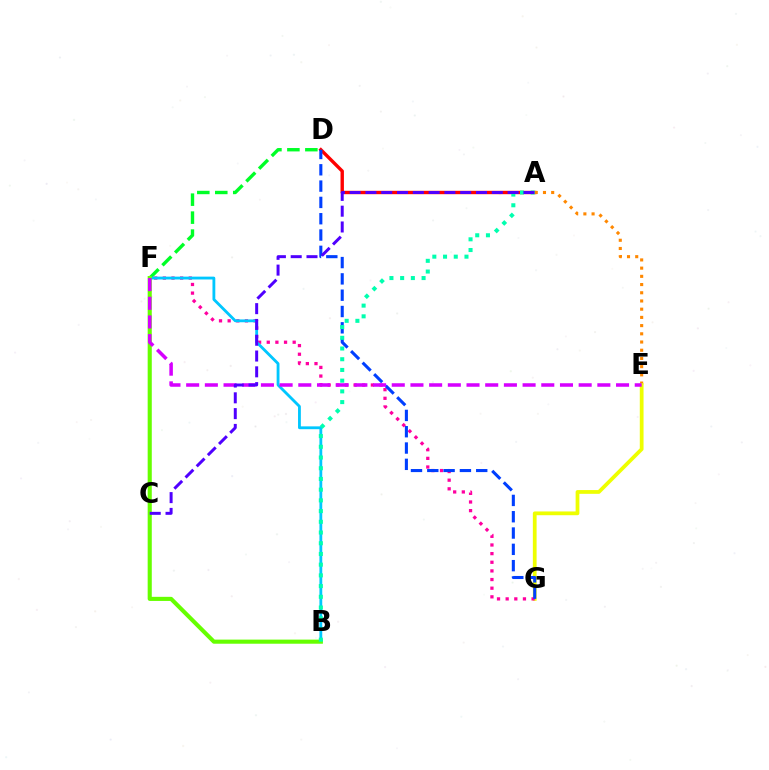{('A', 'D'): [{'color': '#ff0000', 'line_style': 'solid', 'thickness': 2.44}], ('A', 'E'): [{'color': '#ff8800', 'line_style': 'dotted', 'thickness': 2.23}], ('E', 'G'): [{'color': '#eeff00', 'line_style': 'solid', 'thickness': 2.71}], ('D', 'F'): [{'color': '#00ff27', 'line_style': 'dashed', 'thickness': 2.44}], ('F', 'G'): [{'color': '#ff00a0', 'line_style': 'dotted', 'thickness': 2.35}], ('B', 'F'): [{'color': '#00c7ff', 'line_style': 'solid', 'thickness': 2.04}, {'color': '#66ff00', 'line_style': 'solid', 'thickness': 2.96}], ('D', 'G'): [{'color': '#003fff', 'line_style': 'dashed', 'thickness': 2.22}], ('E', 'F'): [{'color': '#d600ff', 'line_style': 'dashed', 'thickness': 2.54}], ('A', 'B'): [{'color': '#00ffaf', 'line_style': 'dotted', 'thickness': 2.91}], ('A', 'C'): [{'color': '#4f00ff', 'line_style': 'dashed', 'thickness': 2.15}]}